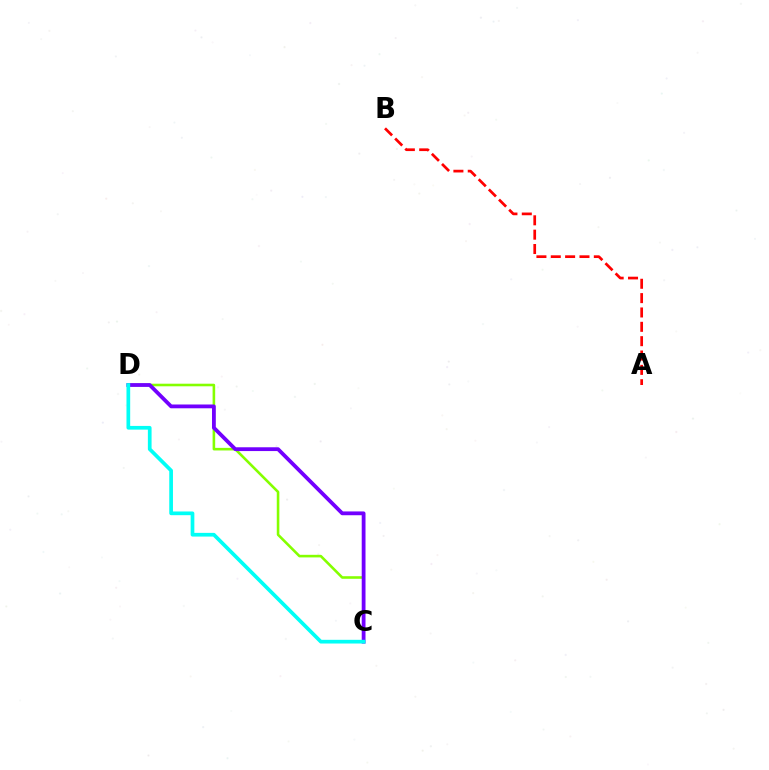{('A', 'B'): [{'color': '#ff0000', 'line_style': 'dashed', 'thickness': 1.95}], ('C', 'D'): [{'color': '#84ff00', 'line_style': 'solid', 'thickness': 1.86}, {'color': '#7200ff', 'line_style': 'solid', 'thickness': 2.73}, {'color': '#00fff6', 'line_style': 'solid', 'thickness': 2.67}]}